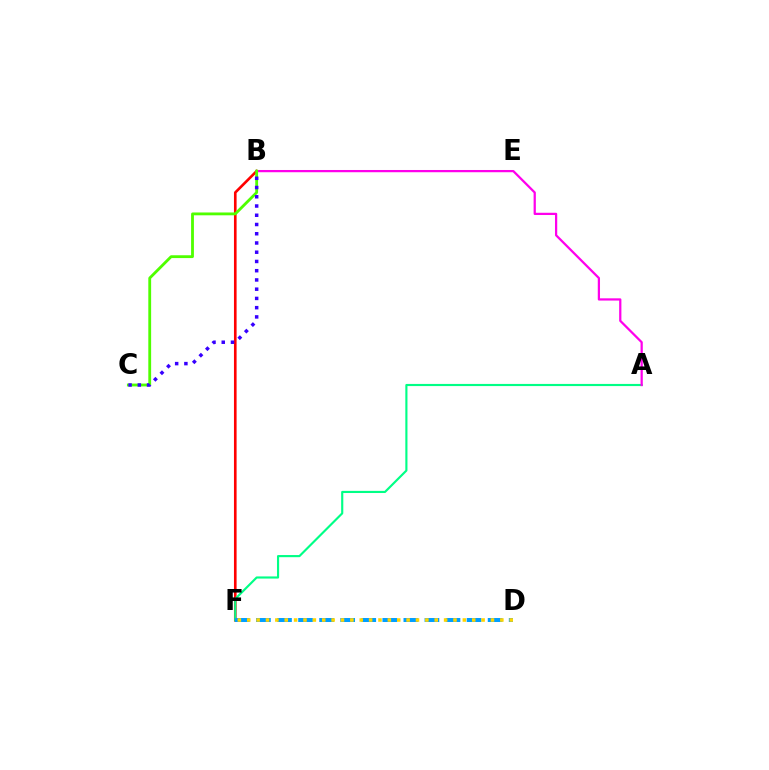{('B', 'F'): [{'color': '#ff0000', 'line_style': 'solid', 'thickness': 1.89}], ('A', 'F'): [{'color': '#00ff86', 'line_style': 'solid', 'thickness': 1.55}], ('A', 'B'): [{'color': '#ff00ed', 'line_style': 'solid', 'thickness': 1.61}], ('D', 'F'): [{'color': '#009eff', 'line_style': 'dashed', 'thickness': 2.86}, {'color': '#ffd500', 'line_style': 'dotted', 'thickness': 2.55}], ('B', 'C'): [{'color': '#4fff00', 'line_style': 'solid', 'thickness': 2.03}, {'color': '#3700ff', 'line_style': 'dotted', 'thickness': 2.51}]}